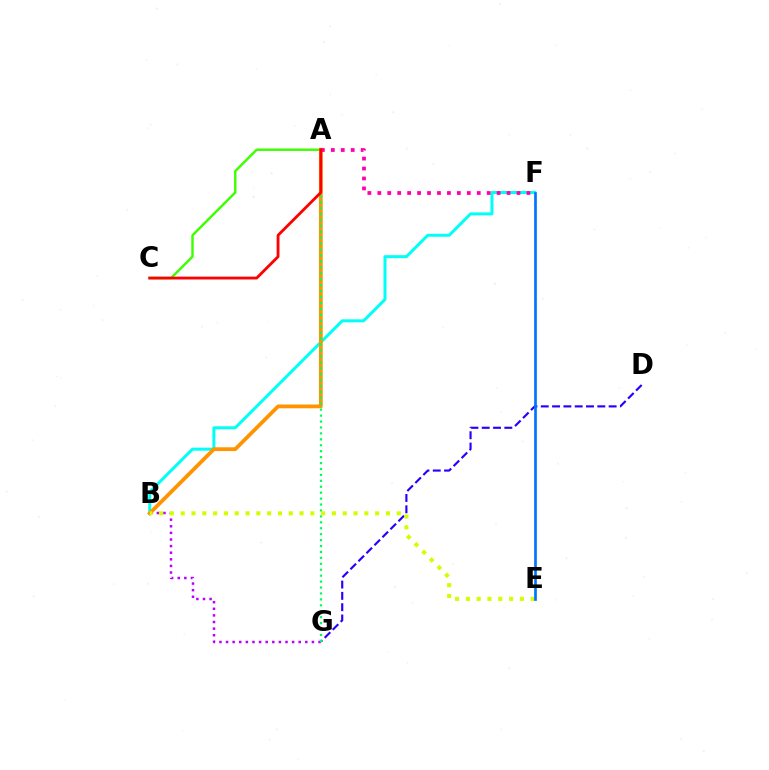{('B', 'F'): [{'color': '#00fff6', 'line_style': 'solid', 'thickness': 2.16}], ('A', 'C'): [{'color': '#3dff00', 'line_style': 'solid', 'thickness': 1.75}, {'color': '#ff0000', 'line_style': 'solid', 'thickness': 2.04}], ('D', 'G'): [{'color': '#2500ff', 'line_style': 'dashed', 'thickness': 1.54}], ('B', 'G'): [{'color': '#b900ff', 'line_style': 'dotted', 'thickness': 1.79}], ('A', 'B'): [{'color': '#ff9400', 'line_style': 'solid', 'thickness': 2.72}], ('A', 'F'): [{'color': '#ff00ac', 'line_style': 'dotted', 'thickness': 2.7}], ('A', 'G'): [{'color': '#00ff5c', 'line_style': 'dotted', 'thickness': 1.61}], ('B', 'E'): [{'color': '#d1ff00', 'line_style': 'dotted', 'thickness': 2.93}], ('E', 'F'): [{'color': '#0074ff', 'line_style': 'solid', 'thickness': 1.92}]}